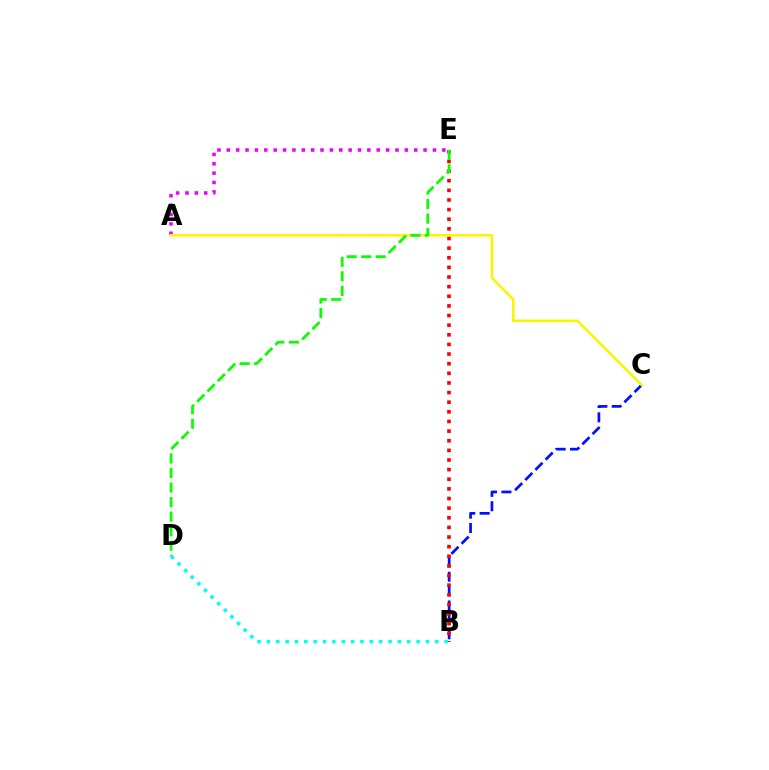{('A', 'E'): [{'color': '#ee00ff', 'line_style': 'dotted', 'thickness': 2.55}], ('B', 'C'): [{'color': '#0010ff', 'line_style': 'dashed', 'thickness': 1.95}], ('B', 'E'): [{'color': '#ff0000', 'line_style': 'dotted', 'thickness': 2.62}], ('B', 'D'): [{'color': '#00fff6', 'line_style': 'dotted', 'thickness': 2.54}], ('A', 'C'): [{'color': '#fcf500', 'line_style': 'solid', 'thickness': 1.86}], ('D', 'E'): [{'color': '#08ff00', 'line_style': 'dashed', 'thickness': 1.97}]}